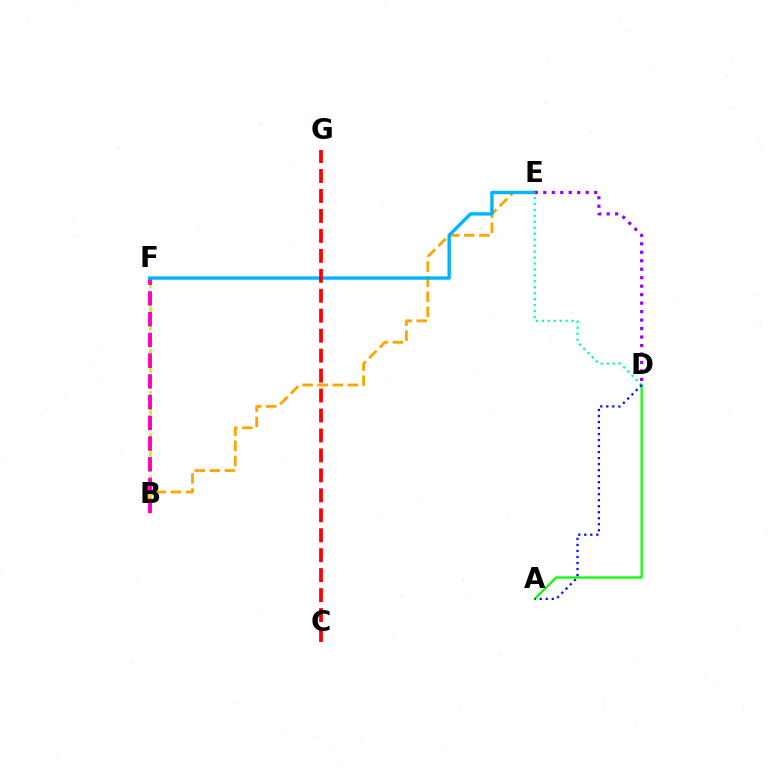{('B', 'E'): [{'color': '#ffa500', 'line_style': 'dashed', 'thickness': 2.05}], ('B', 'F'): [{'color': '#b3ff00', 'line_style': 'dashed', 'thickness': 1.91}, {'color': '#ff00bd', 'line_style': 'dashed', 'thickness': 2.82}], ('A', 'D'): [{'color': '#08ff00', 'line_style': 'solid', 'thickness': 1.62}, {'color': '#0010ff', 'line_style': 'dotted', 'thickness': 1.63}], ('E', 'F'): [{'color': '#00b5ff', 'line_style': 'solid', 'thickness': 2.45}], ('D', 'E'): [{'color': '#9b00ff', 'line_style': 'dotted', 'thickness': 2.3}, {'color': '#00ff9d', 'line_style': 'dotted', 'thickness': 1.62}], ('C', 'G'): [{'color': '#ff0000', 'line_style': 'dashed', 'thickness': 2.71}]}